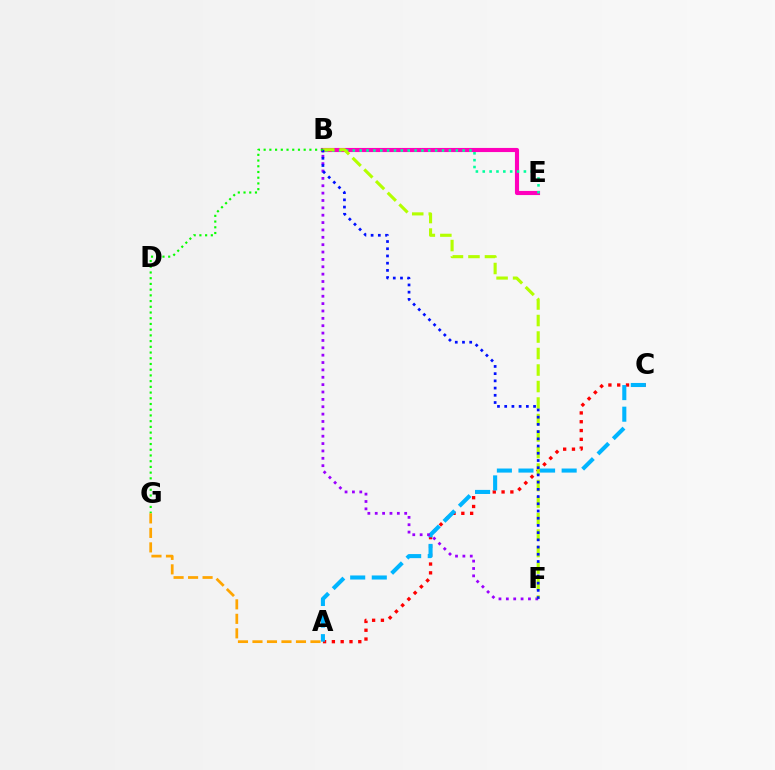{('A', 'C'): [{'color': '#ff0000', 'line_style': 'dotted', 'thickness': 2.39}, {'color': '#00b5ff', 'line_style': 'dashed', 'thickness': 2.93}], ('B', 'E'): [{'color': '#ff00bd', 'line_style': 'solid', 'thickness': 2.97}, {'color': '#00ff9d', 'line_style': 'dotted', 'thickness': 1.86}], ('B', 'F'): [{'color': '#9b00ff', 'line_style': 'dotted', 'thickness': 2.0}, {'color': '#b3ff00', 'line_style': 'dashed', 'thickness': 2.24}, {'color': '#0010ff', 'line_style': 'dotted', 'thickness': 1.96}], ('B', 'G'): [{'color': '#08ff00', 'line_style': 'dotted', 'thickness': 1.55}], ('A', 'G'): [{'color': '#ffa500', 'line_style': 'dashed', 'thickness': 1.97}]}